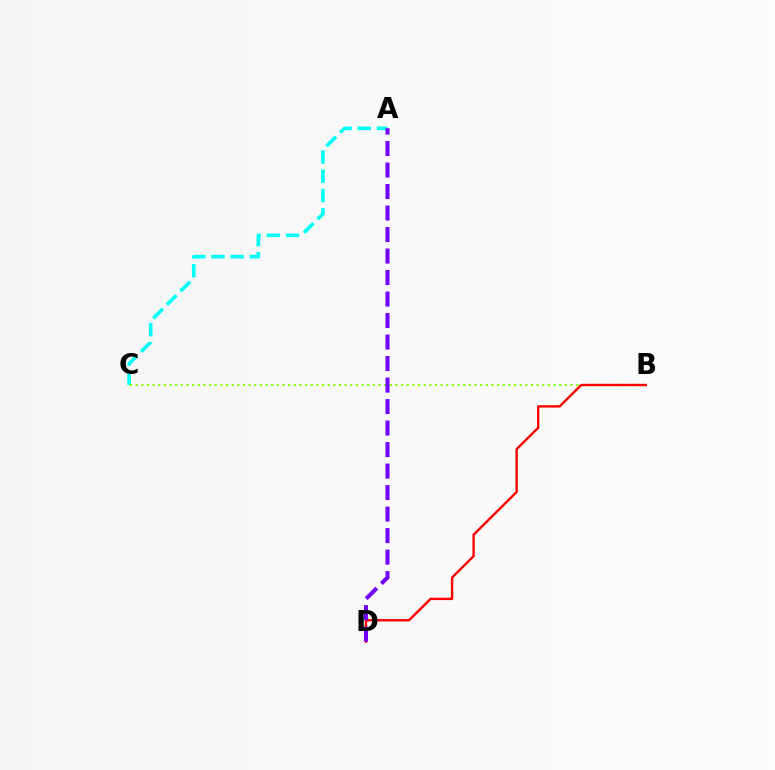{('A', 'C'): [{'color': '#00fff6', 'line_style': 'dashed', 'thickness': 2.61}], ('B', 'C'): [{'color': '#84ff00', 'line_style': 'dotted', 'thickness': 1.53}], ('B', 'D'): [{'color': '#ff0000', 'line_style': 'solid', 'thickness': 1.72}], ('A', 'D'): [{'color': '#7200ff', 'line_style': 'dashed', 'thickness': 2.92}]}